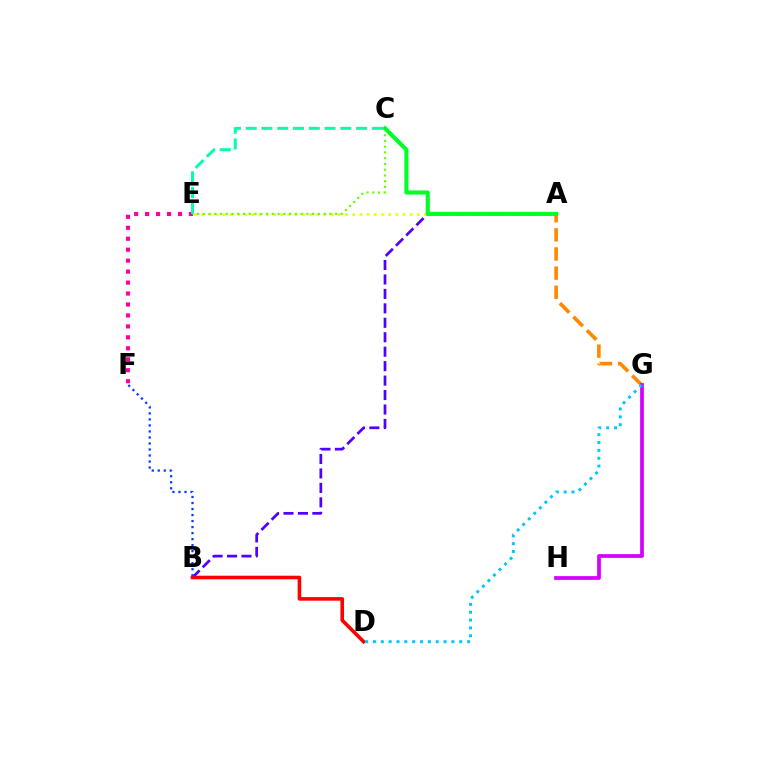{('A', 'G'): [{'color': '#ff8800', 'line_style': 'dashed', 'thickness': 2.6}], ('E', 'F'): [{'color': '#ff00a0', 'line_style': 'dotted', 'thickness': 2.98}], ('A', 'E'): [{'color': '#eeff00', 'line_style': 'dotted', 'thickness': 1.95}], ('G', 'H'): [{'color': '#d600ff', 'line_style': 'solid', 'thickness': 2.69}], ('A', 'B'): [{'color': '#4f00ff', 'line_style': 'dashed', 'thickness': 1.96}], ('B', 'D'): [{'color': '#ff0000', 'line_style': 'solid', 'thickness': 2.59}], ('C', 'E'): [{'color': '#66ff00', 'line_style': 'dotted', 'thickness': 1.56}, {'color': '#00ffaf', 'line_style': 'dashed', 'thickness': 2.14}], ('A', 'C'): [{'color': '#00ff27', 'line_style': 'solid', 'thickness': 2.95}], ('B', 'F'): [{'color': '#003fff', 'line_style': 'dotted', 'thickness': 1.64}], ('D', 'G'): [{'color': '#00c7ff', 'line_style': 'dotted', 'thickness': 2.13}]}